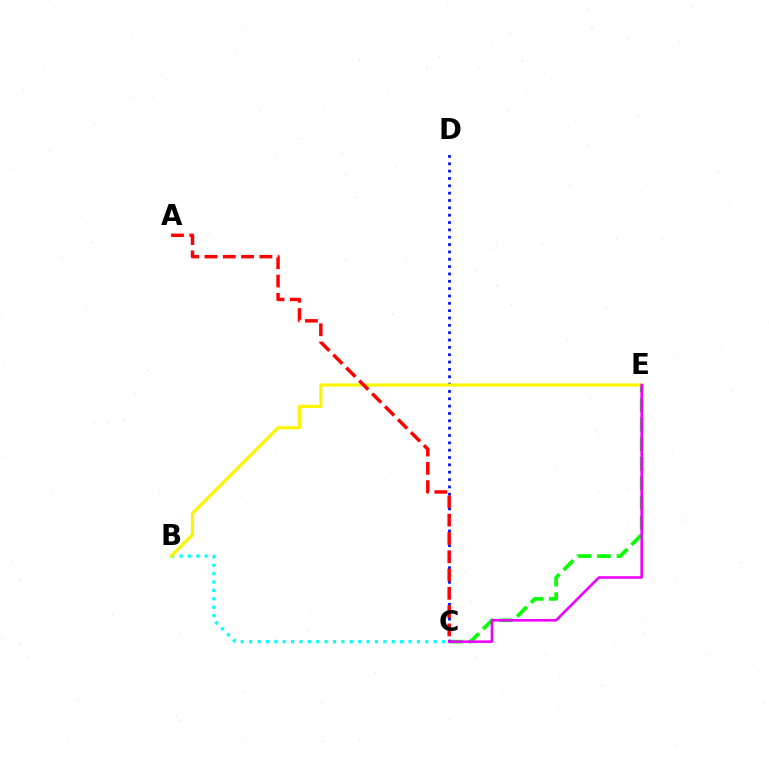{('C', 'E'): [{'color': '#08ff00', 'line_style': 'dashed', 'thickness': 2.66}, {'color': '#ee00ff', 'line_style': 'solid', 'thickness': 1.86}], ('C', 'D'): [{'color': '#0010ff', 'line_style': 'dotted', 'thickness': 2.0}], ('B', 'C'): [{'color': '#00fff6', 'line_style': 'dotted', 'thickness': 2.28}], ('B', 'E'): [{'color': '#fcf500', 'line_style': 'solid', 'thickness': 2.3}], ('A', 'C'): [{'color': '#ff0000', 'line_style': 'dashed', 'thickness': 2.49}]}